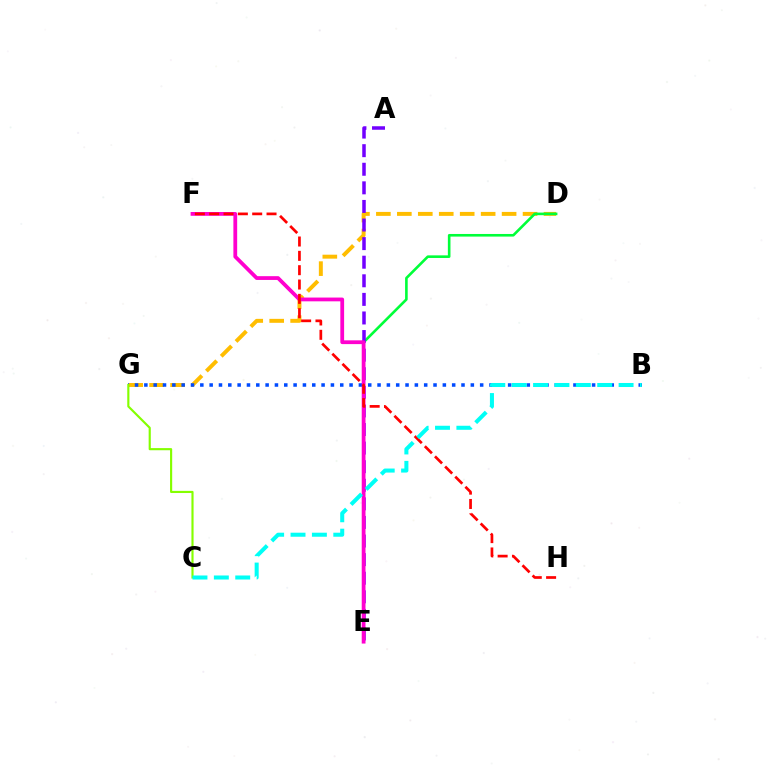{('D', 'G'): [{'color': '#ffbd00', 'line_style': 'dashed', 'thickness': 2.85}], ('B', 'G'): [{'color': '#004bff', 'line_style': 'dotted', 'thickness': 2.53}], ('D', 'E'): [{'color': '#00ff39', 'line_style': 'solid', 'thickness': 1.88}], ('A', 'E'): [{'color': '#7200ff', 'line_style': 'dashed', 'thickness': 2.53}], ('C', 'G'): [{'color': '#84ff00', 'line_style': 'solid', 'thickness': 1.55}], ('E', 'F'): [{'color': '#ff00cf', 'line_style': 'solid', 'thickness': 2.72}], ('F', 'H'): [{'color': '#ff0000', 'line_style': 'dashed', 'thickness': 1.95}], ('B', 'C'): [{'color': '#00fff6', 'line_style': 'dashed', 'thickness': 2.9}]}